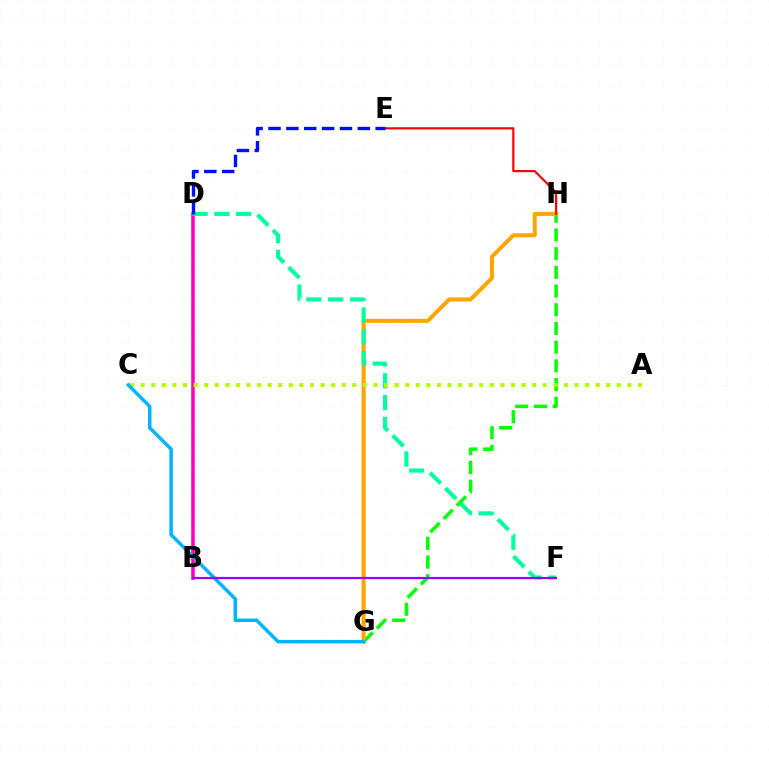{('G', 'H'): [{'color': '#08ff00', 'line_style': 'dashed', 'thickness': 2.54}, {'color': '#ffa500', 'line_style': 'solid', 'thickness': 2.91}], ('B', 'D'): [{'color': '#ff00bd', 'line_style': 'solid', 'thickness': 2.53}], ('E', 'H'): [{'color': '#ff0000', 'line_style': 'solid', 'thickness': 1.56}], ('D', 'F'): [{'color': '#00ff9d', 'line_style': 'dashed', 'thickness': 2.96}], ('A', 'C'): [{'color': '#b3ff00', 'line_style': 'dotted', 'thickness': 2.88}], ('C', 'G'): [{'color': '#00b5ff', 'line_style': 'solid', 'thickness': 2.5}], ('D', 'E'): [{'color': '#0010ff', 'line_style': 'dashed', 'thickness': 2.43}], ('B', 'F'): [{'color': '#9b00ff', 'line_style': 'solid', 'thickness': 1.59}]}